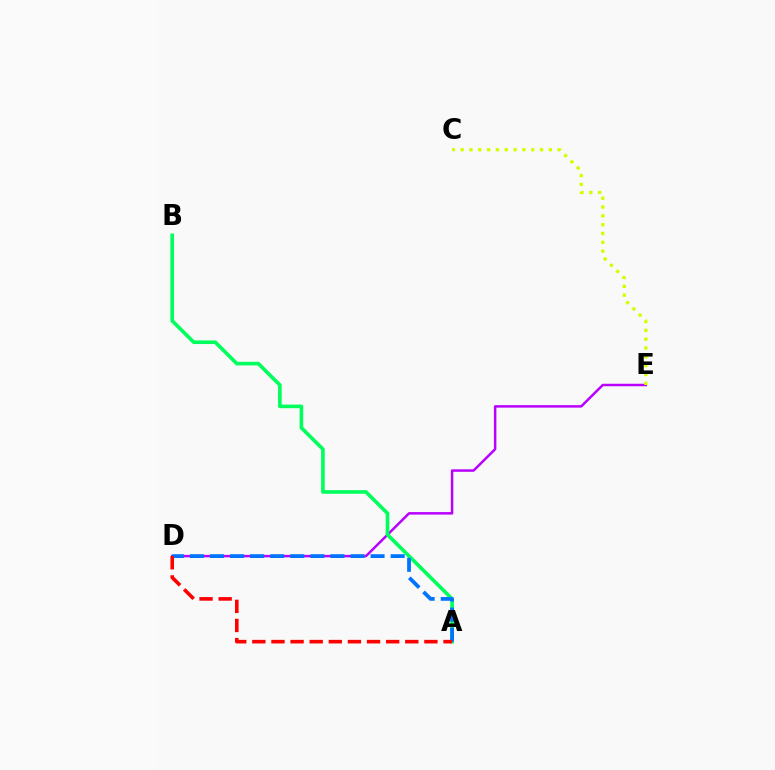{('D', 'E'): [{'color': '#b900ff', 'line_style': 'solid', 'thickness': 1.79}], ('A', 'B'): [{'color': '#00ff5c', 'line_style': 'solid', 'thickness': 2.61}], ('C', 'E'): [{'color': '#d1ff00', 'line_style': 'dotted', 'thickness': 2.4}], ('A', 'D'): [{'color': '#0074ff', 'line_style': 'dashed', 'thickness': 2.73}, {'color': '#ff0000', 'line_style': 'dashed', 'thickness': 2.6}]}